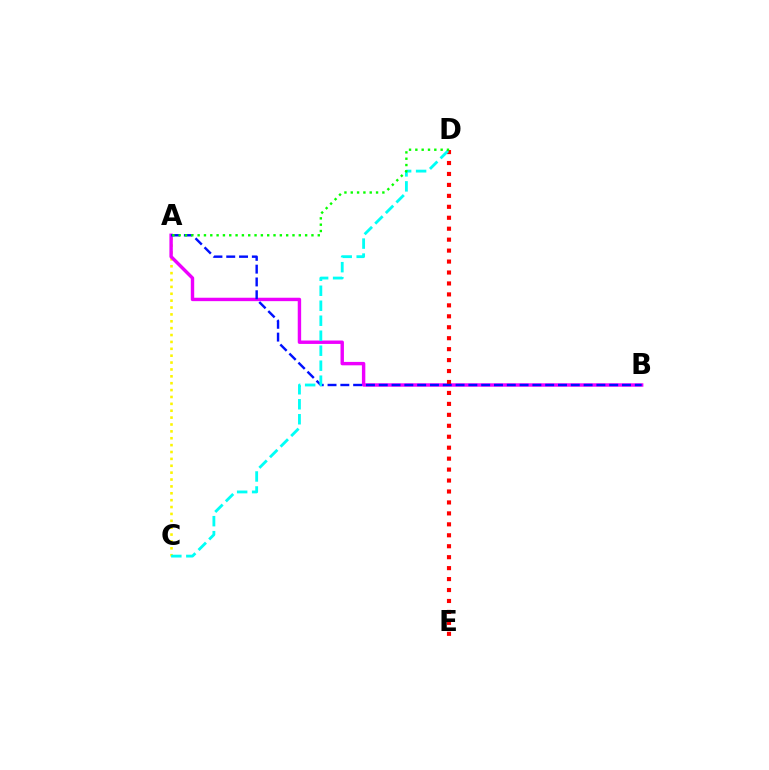{('A', 'C'): [{'color': '#fcf500', 'line_style': 'dotted', 'thickness': 1.87}], ('A', 'B'): [{'color': '#ee00ff', 'line_style': 'solid', 'thickness': 2.45}, {'color': '#0010ff', 'line_style': 'dashed', 'thickness': 1.74}], ('D', 'E'): [{'color': '#ff0000', 'line_style': 'dotted', 'thickness': 2.97}], ('C', 'D'): [{'color': '#00fff6', 'line_style': 'dashed', 'thickness': 2.04}], ('A', 'D'): [{'color': '#08ff00', 'line_style': 'dotted', 'thickness': 1.72}]}